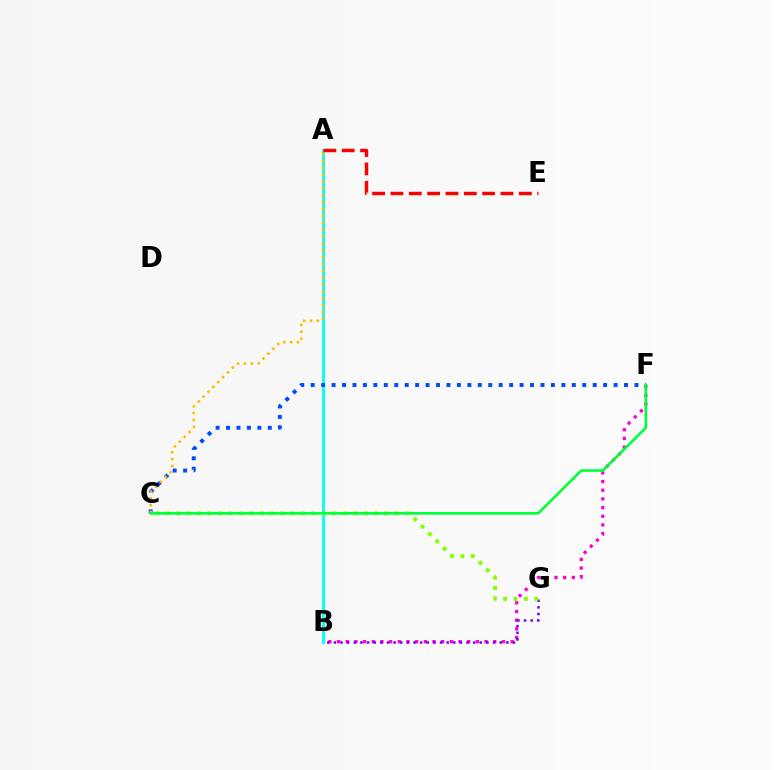{('A', 'B'): [{'color': '#00fff6', 'line_style': 'solid', 'thickness': 2.05}], ('B', 'F'): [{'color': '#ff00cf', 'line_style': 'dotted', 'thickness': 2.36}], ('C', 'F'): [{'color': '#004bff', 'line_style': 'dotted', 'thickness': 2.84}, {'color': '#00ff39', 'line_style': 'solid', 'thickness': 1.89}], ('B', 'G'): [{'color': '#7200ff', 'line_style': 'dotted', 'thickness': 1.8}], ('A', 'C'): [{'color': '#ffbd00', 'line_style': 'dotted', 'thickness': 1.87}], ('A', 'E'): [{'color': '#ff0000', 'line_style': 'dashed', 'thickness': 2.49}], ('C', 'G'): [{'color': '#84ff00', 'line_style': 'dotted', 'thickness': 2.83}]}